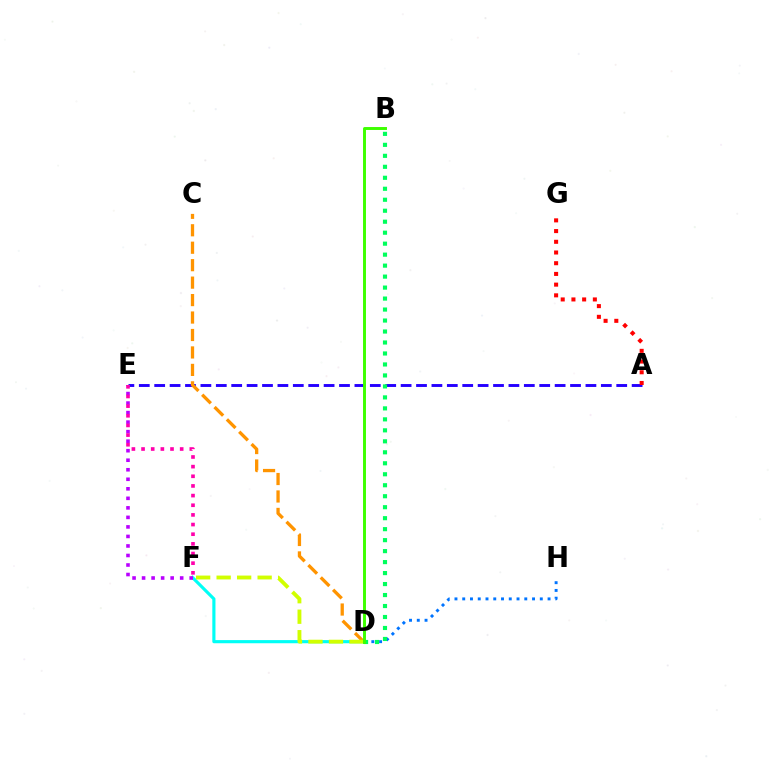{('A', 'E'): [{'color': '#2500ff', 'line_style': 'dashed', 'thickness': 2.09}], ('D', 'F'): [{'color': '#00fff6', 'line_style': 'solid', 'thickness': 2.26}, {'color': '#d1ff00', 'line_style': 'dashed', 'thickness': 2.78}], ('D', 'H'): [{'color': '#0074ff', 'line_style': 'dotted', 'thickness': 2.11}], ('E', 'F'): [{'color': '#b900ff', 'line_style': 'dotted', 'thickness': 2.59}, {'color': '#ff00ac', 'line_style': 'dotted', 'thickness': 2.62}], ('C', 'D'): [{'color': '#ff9400', 'line_style': 'dashed', 'thickness': 2.37}], ('B', 'D'): [{'color': '#00ff5c', 'line_style': 'dotted', 'thickness': 2.98}, {'color': '#3dff00', 'line_style': 'solid', 'thickness': 2.11}], ('A', 'G'): [{'color': '#ff0000', 'line_style': 'dotted', 'thickness': 2.91}]}